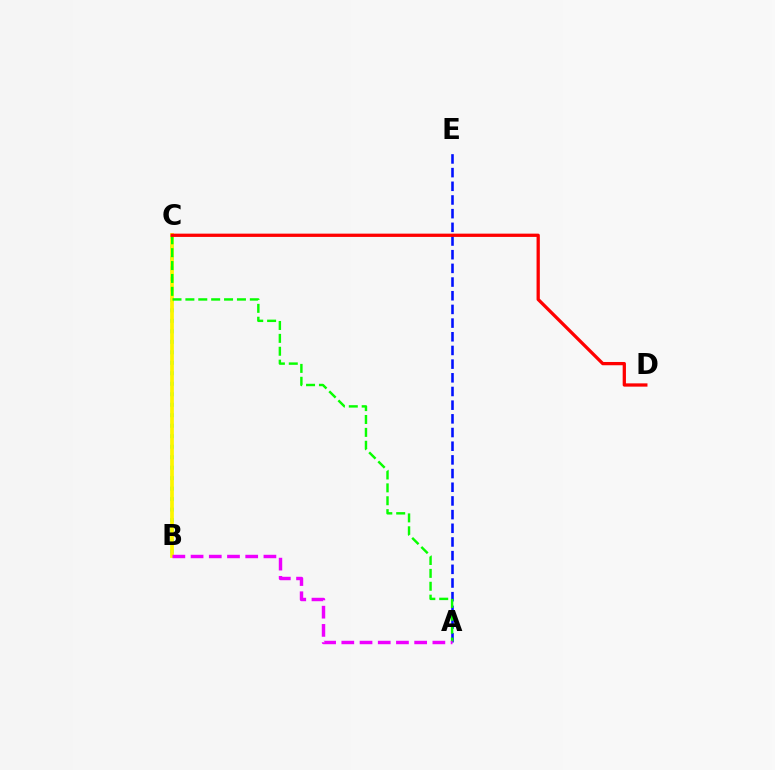{('B', 'C'): [{'color': '#00fff6', 'line_style': 'dotted', 'thickness': 2.85}, {'color': '#fcf500', 'line_style': 'solid', 'thickness': 2.69}], ('A', 'E'): [{'color': '#0010ff', 'line_style': 'dashed', 'thickness': 1.86}], ('A', 'C'): [{'color': '#08ff00', 'line_style': 'dashed', 'thickness': 1.75}], ('A', 'B'): [{'color': '#ee00ff', 'line_style': 'dashed', 'thickness': 2.47}], ('C', 'D'): [{'color': '#ff0000', 'line_style': 'solid', 'thickness': 2.35}]}